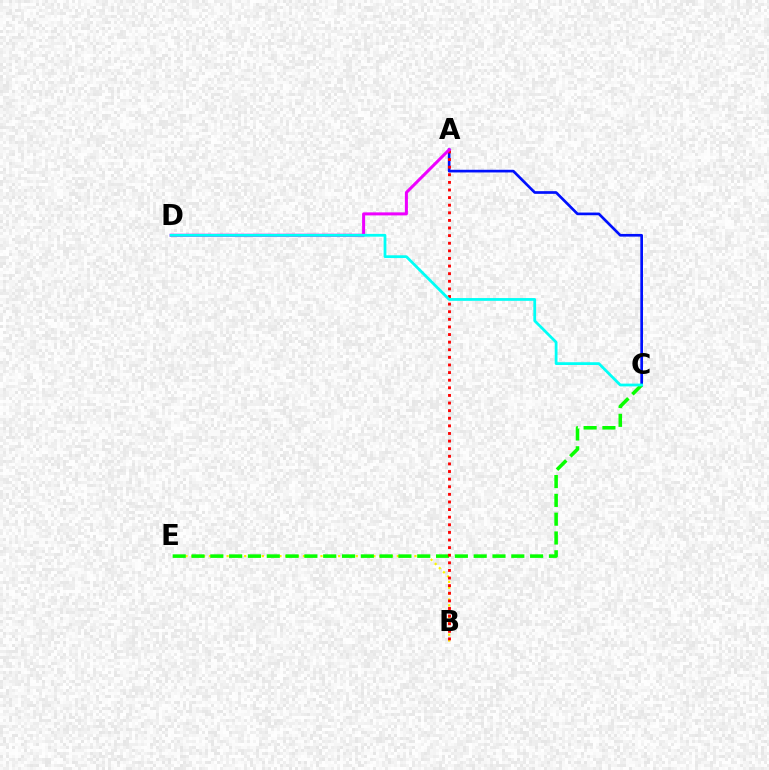{('A', 'C'): [{'color': '#0010ff', 'line_style': 'solid', 'thickness': 1.93}], ('B', 'E'): [{'color': '#fcf500', 'line_style': 'dotted', 'thickness': 1.59}], ('C', 'E'): [{'color': '#08ff00', 'line_style': 'dashed', 'thickness': 2.56}], ('A', 'B'): [{'color': '#ff0000', 'line_style': 'dotted', 'thickness': 2.07}], ('A', 'D'): [{'color': '#ee00ff', 'line_style': 'solid', 'thickness': 2.18}], ('C', 'D'): [{'color': '#00fff6', 'line_style': 'solid', 'thickness': 1.99}]}